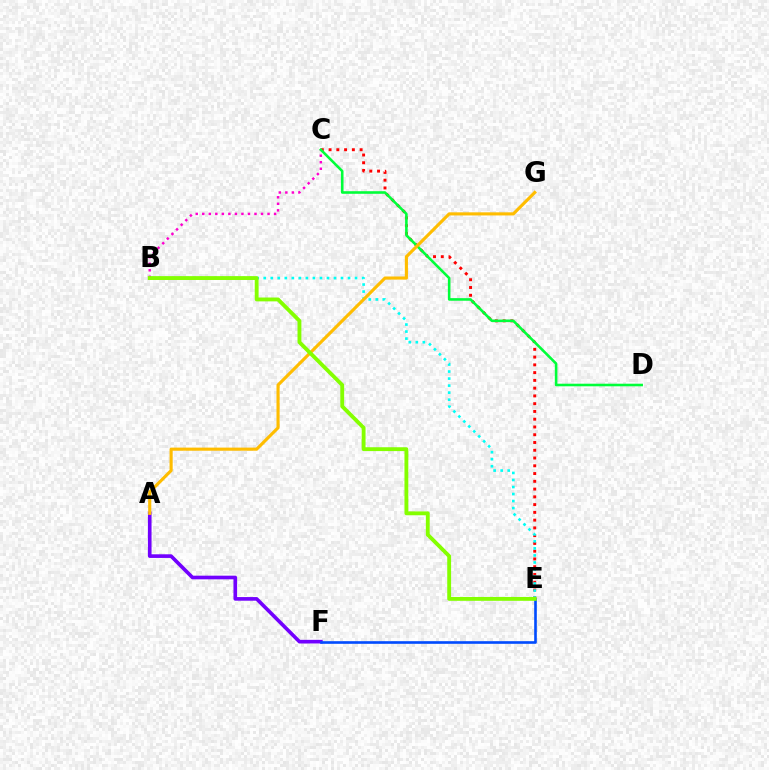{('B', 'C'): [{'color': '#ff00cf', 'line_style': 'dotted', 'thickness': 1.77}], ('C', 'E'): [{'color': '#ff0000', 'line_style': 'dotted', 'thickness': 2.11}], ('B', 'E'): [{'color': '#00fff6', 'line_style': 'dotted', 'thickness': 1.91}, {'color': '#84ff00', 'line_style': 'solid', 'thickness': 2.78}], ('C', 'D'): [{'color': '#00ff39', 'line_style': 'solid', 'thickness': 1.86}], ('A', 'F'): [{'color': '#7200ff', 'line_style': 'solid', 'thickness': 2.62}], ('A', 'G'): [{'color': '#ffbd00', 'line_style': 'solid', 'thickness': 2.25}], ('E', 'F'): [{'color': '#004bff', 'line_style': 'solid', 'thickness': 1.89}]}